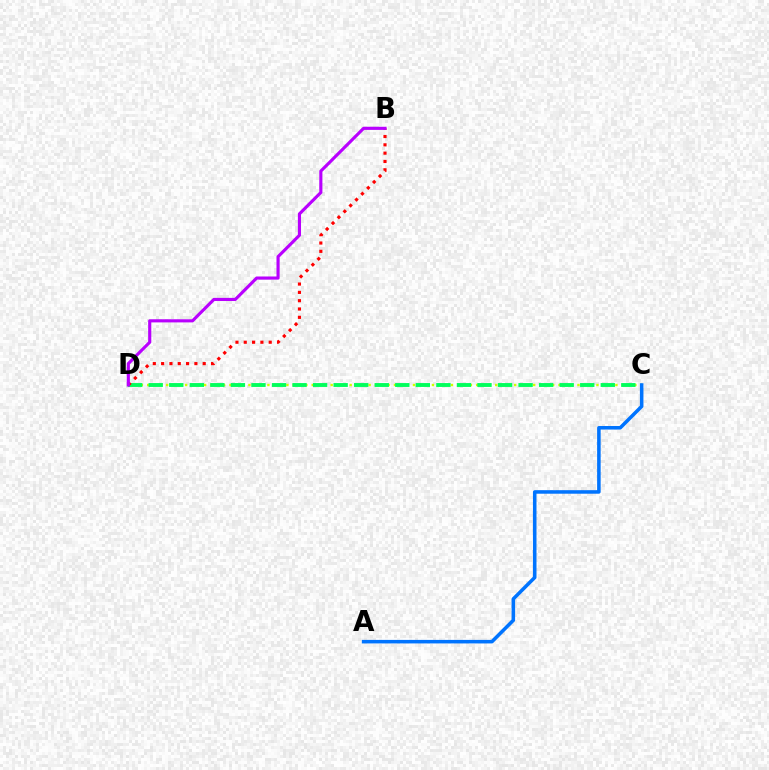{('C', 'D'): [{'color': '#d1ff00', 'line_style': 'dotted', 'thickness': 1.72}, {'color': '#00ff5c', 'line_style': 'dashed', 'thickness': 2.79}], ('B', 'D'): [{'color': '#ff0000', 'line_style': 'dotted', 'thickness': 2.26}, {'color': '#b900ff', 'line_style': 'solid', 'thickness': 2.26}], ('A', 'C'): [{'color': '#0074ff', 'line_style': 'solid', 'thickness': 2.55}]}